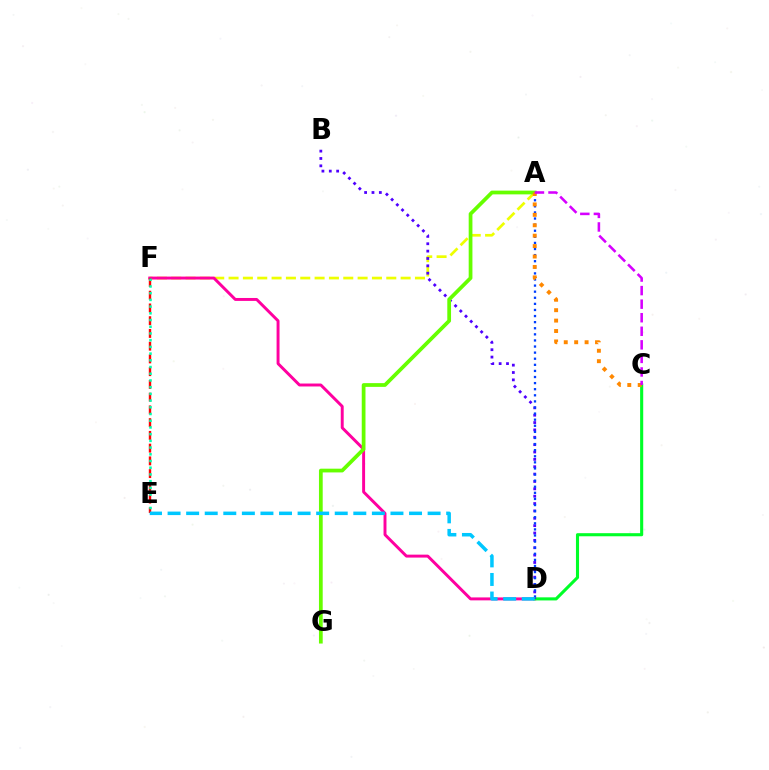{('A', 'F'): [{'color': '#eeff00', 'line_style': 'dashed', 'thickness': 1.95}], ('D', 'F'): [{'color': '#ff00a0', 'line_style': 'solid', 'thickness': 2.12}], ('C', 'D'): [{'color': '#00ff27', 'line_style': 'solid', 'thickness': 2.23}], ('B', 'D'): [{'color': '#4f00ff', 'line_style': 'dotted', 'thickness': 2.0}], ('E', 'F'): [{'color': '#ff0000', 'line_style': 'dashed', 'thickness': 1.73}, {'color': '#00ffaf', 'line_style': 'dotted', 'thickness': 1.82}], ('A', 'D'): [{'color': '#003fff', 'line_style': 'dotted', 'thickness': 1.66}], ('A', 'G'): [{'color': '#66ff00', 'line_style': 'solid', 'thickness': 2.69}], ('D', 'E'): [{'color': '#00c7ff', 'line_style': 'dashed', 'thickness': 2.52}], ('A', 'C'): [{'color': '#ff8800', 'line_style': 'dotted', 'thickness': 2.83}, {'color': '#d600ff', 'line_style': 'dashed', 'thickness': 1.84}]}